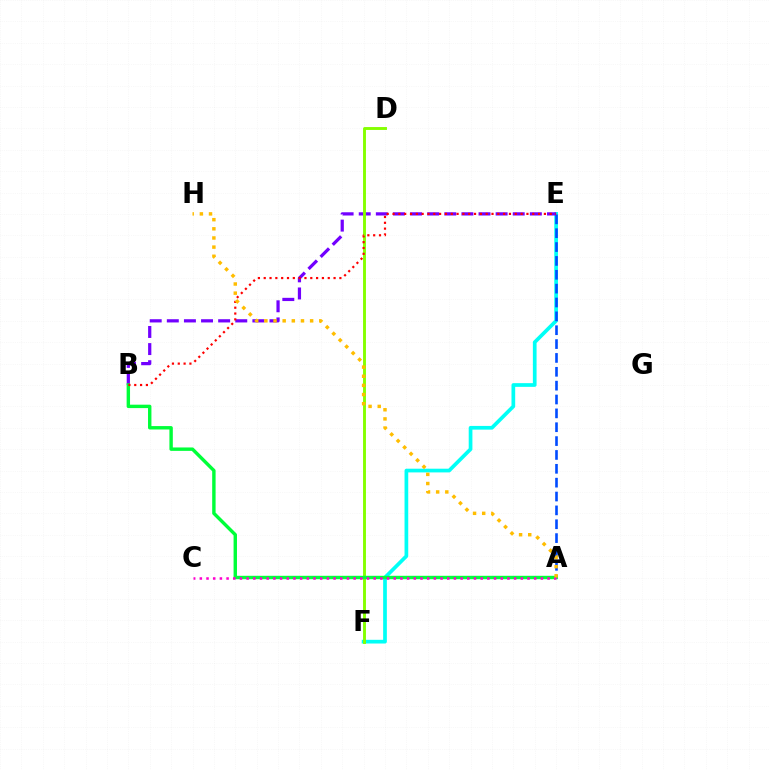{('E', 'F'): [{'color': '#00fff6', 'line_style': 'solid', 'thickness': 2.67}], ('A', 'E'): [{'color': '#004bff', 'line_style': 'dashed', 'thickness': 1.88}], ('B', 'E'): [{'color': '#7200ff', 'line_style': 'dashed', 'thickness': 2.32}, {'color': '#ff0000', 'line_style': 'dotted', 'thickness': 1.58}], ('D', 'F'): [{'color': '#84ff00', 'line_style': 'solid', 'thickness': 2.09}], ('A', 'B'): [{'color': '#00ff39', 'line_style': 'solid', 'thickness': 2.45}], ('A', 'C'): [{'color': '#ff00cf', 'line_style': 'dotted', 'thickness': 1.82}], ('A', 'H'): [{'color': '#ffbd00', 'line_style': 'dotted', 'thickness': 2.49}]}